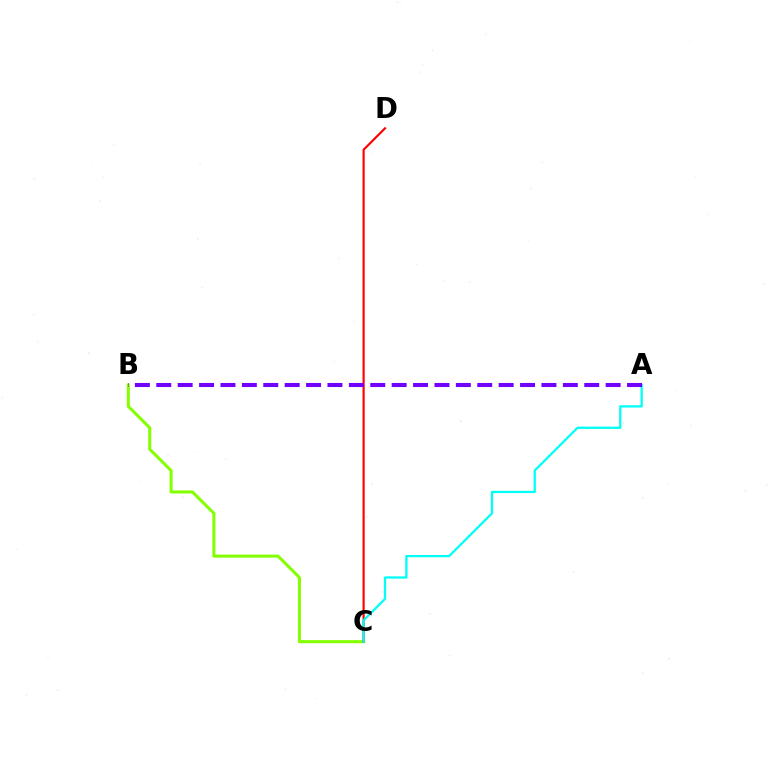{('B', 'C'): [{'color': '#84ff00', 'line_style': 'solid', 'thickness': 2.19}], ('C', 'D'): [{'color': '#ff0000', 'line_style': 'solid', 'thickness': 1.55}], ('A', 'C'): [{'color': '#00fff6', 'line_style': 'solid', 'thickness': 1.64}], ('A', 'B'): [{'color': '#7200ff', 'line_style': 'dashed', 'thickness': 2.91}]}